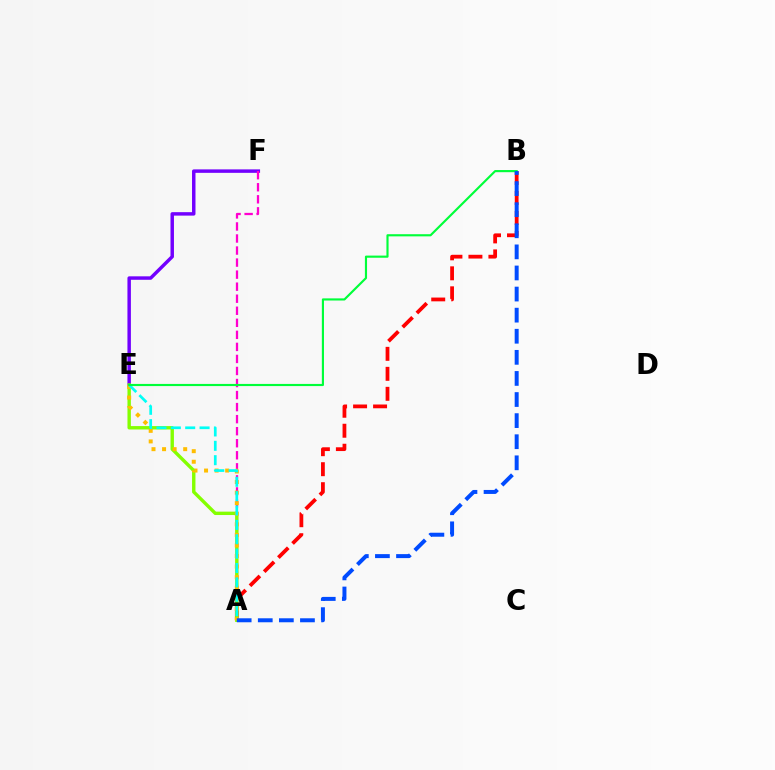{('E', 'F'): [{'color': '#7200ff', 'line_style': 'solid', 'thickness': 2.49}], ('A', 'B'): [{'color': '#ff0000', 'line_style': 'dashed', 'thickness': 2.72}, {'color': '#004bff', 'line_style': 'dashed', 'thickness': 2.87}], ('A', 'F'): [{'color': '#ff00cf', 'line_style': 'dashed', 'thickness': 1.64}], ('A', 'E'): [{'color': '#84ff00', 'line_style': 'solid', 'thickness': 2.45}, {'color': '#ffbd00', 'line_style': 'dotted', 'thickness': 2.87}, {'color': '#00fff6', 'line_style': 'dashed', 'thickness': 1.95}], ('B', 'E'): [{'color': '#00ff39', 'line_style': 'solid', 'thickness': 1.55}]}